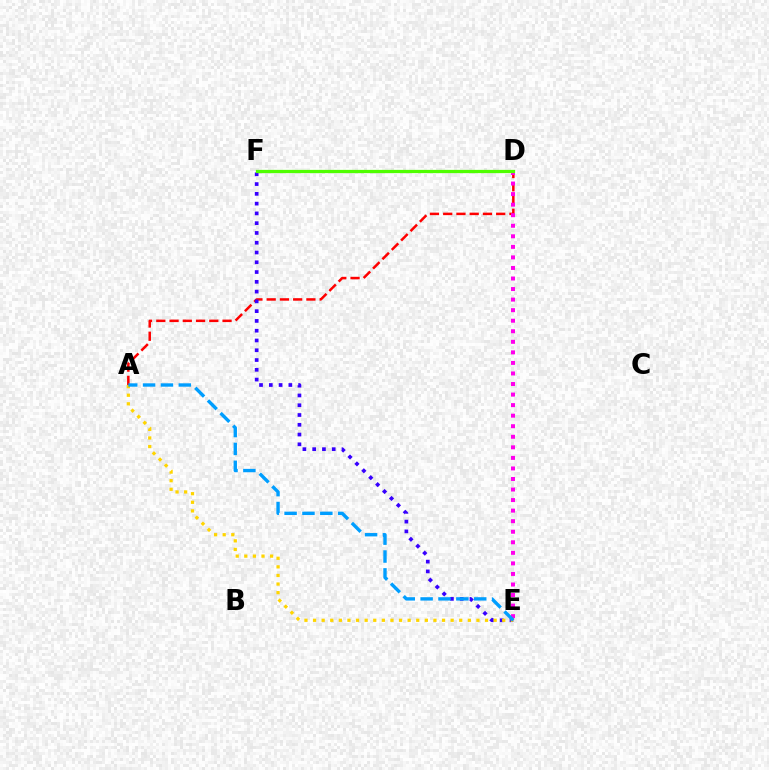{('A', 'D'): [{'color': '#ff0000', 'line_style': 'dashed', 'thickness': 1.8}], ('E', 'F'): [{'color': '#3700ff', 'line_style': 'dotted', 'thickness': 2.66}], ('D', 'E'): [{'color': '#ff00ed', 'line_style': 'dotted', 'thickness': 2.87}], ('A', 'E'): [{'color': '#ffd500', 'line_style': 'dotted', 'thickness': 2.34}, {'color': '#009eff', 'line_style': 'dashed', 'thickness': 2.43}], ('D', 'F'): [{'color': '#00ff86', 'line_style': 'dotted', 'thickness': 2.0}, {'color': '#4fff00', 'line_style': 'solid', 'thickness': 2.35}]}